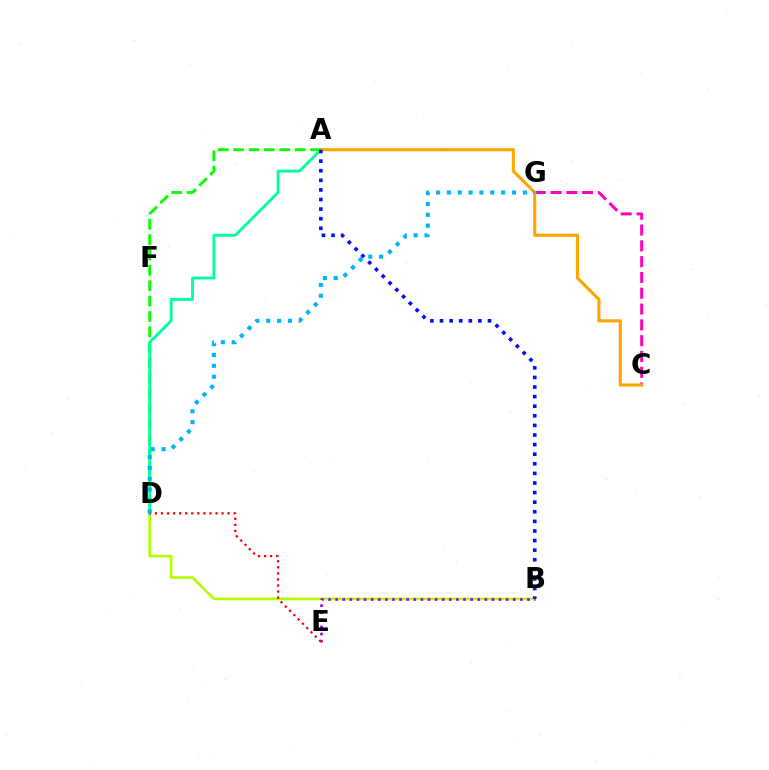{('B', 'D'): [{'color': '#b3ff00', 'line_style': 'solid', 'thickness': 1.91}], ('A', 'D'): [{'color': '#08ff00', 'line_style': 'dashed', 'thickness': 2.09}, {'color': '#00ff9d', 'line_style': 'solid', 'thickness': 2.05}], ('C', 'G'): [{'color': '#ff00bd', 'line_style': 'dashed', 'thickness': 2.15}], ('B', 'E'): [{'color': '#9b00ff', 'line_style': 'dotted', 'thickness': 1.93}], ('D', 'E'): [{'color': '#ff0000', 'line_style': 'dotted', 'thickness': 1.65}], ('A', 'C'): [{'color': '#ffa500', 'line_style': 'solid', 'thickness': 2.24}], ('D', 'G'): [{'color': '#00b5ff', 'line_style': 'dotted', 'thickness': 2.95}], ('A', 'B'): [{'color': '#0010ff', 'line_style': 'dotted', 'thickness': 2.61}]}